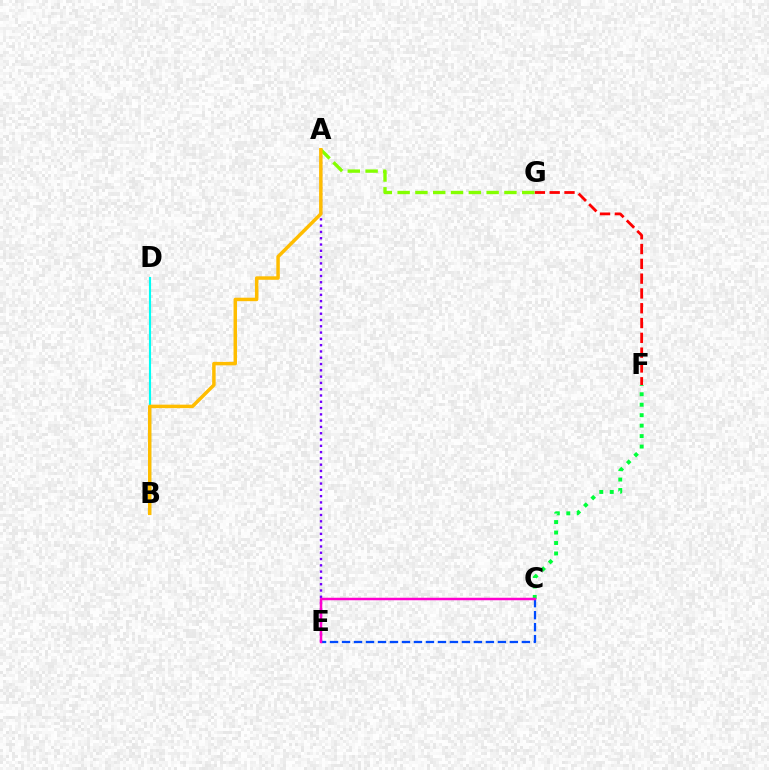{('F', 'G'): [{'color': '#ff0000', 'line_style': 'dashed', 'thickness': 2.01}], ('A', 'E'): [{'color': '#7200ff', 'line_style': 'dotted', 'thickness': 1.71}], ('C', 'E'): [{'color': '#004bff', 'line_style': 'dashed', 'thickness': 1.63}, {'color': '#ff00cf', 'line_style': 'solid', 'thickness': 1.79}], ('A', 'G'): [{'color': '#84ff00', 'line_style': 'dashed', 'thickness': 2.42}], ('B', 'D'): [{'color': '#00fff6', 'line_style': 'solid', 'thickness': 1.54}], ('C', 'F'): [{'color': '#00ff39', 'line_style': 'dotted', 'thickness': 2.84}], ('A', 'B'): [{'color': '#ffbd00', 'line_style': 'solid', 'thickness': 2.5}]}